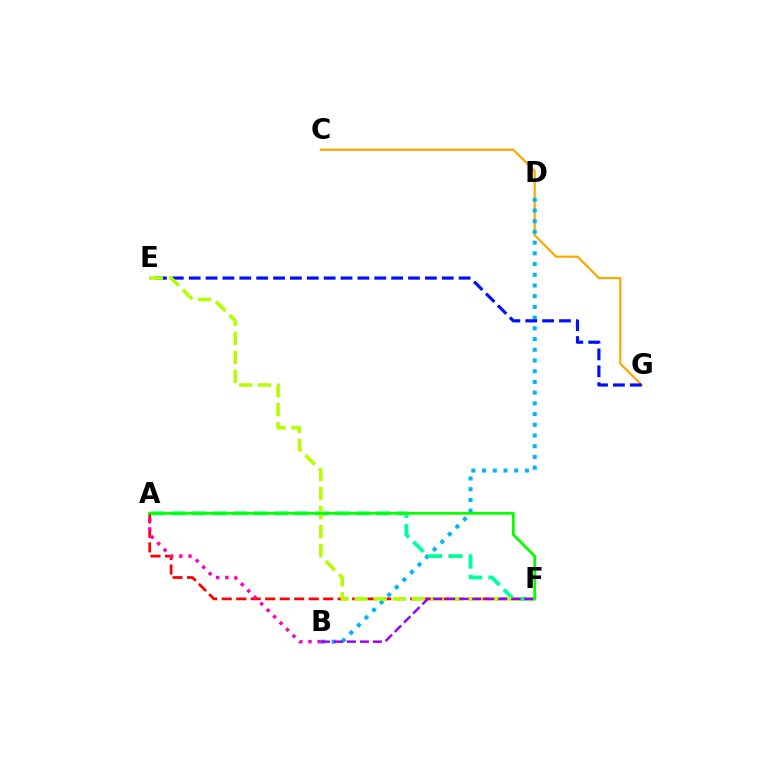{('A', 'F'): [{'color': '#ff0000', 'line_style': 'dashed', 'thickness': 1.97}, {'color': '#00ff9d', 'line_style': 'dashed', 'thickness': 2.78}, {'color': '#08ff00', 'line_style': 'solid', 'thickness': 2.0}], ('C', 'G'): [{'color': '#ffa500', 'line_style': 'solid', 'thickness': 1.59}], ('B', 'D'): [{'color': '#00b5ff', 'line_style': 'dotted', 'thickness': 2.91}], ('E', 'G'): [{'color': '#0010ff', 'line_style': 'dashed', 'thickness': 2.29}], ('E', 'F'): [{'color': '#b3ff00', 'line_style': 'dashed', 'thickness': 2.58}], ('B', 'F'): [{'color': '#9b00ff', 'line_style': 'dashed', 'thickness': 1.77}], ('A', 'B'): [{'color': '#ff00bd', 'line_style': 'dotted', 'thickness': 2.48}]}